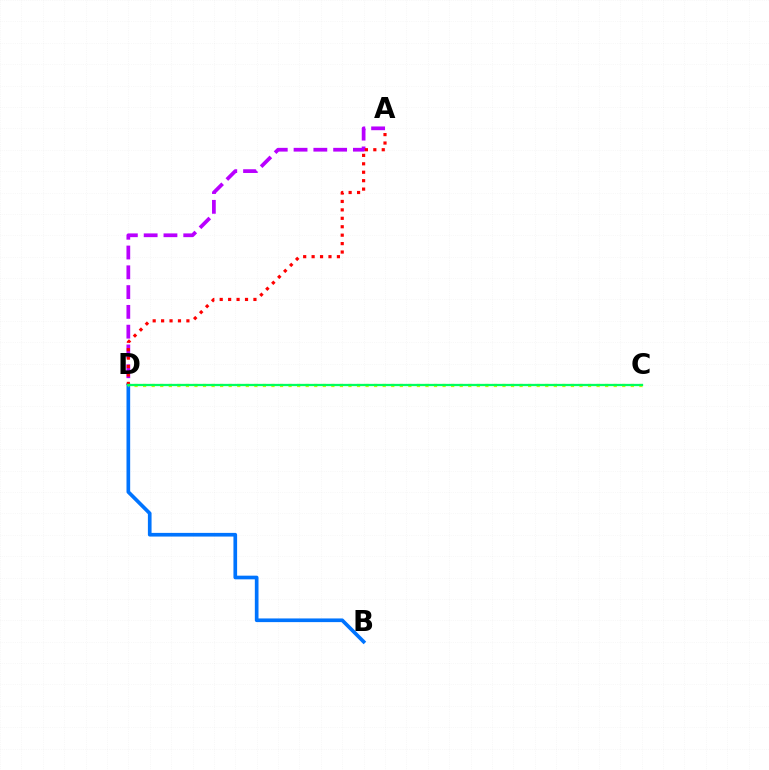{('A', 'D'): [{'color': '#b900ff', 'line_style': 'dashed', 'thickness': 2.69}, {'color': '#ff0000', 'line_style': 'dotted', 'thickness': 2.29}], ('B', 'D'): [{'color': '#0074ff', 'line_style': 'solid', 'thickness': 2.64}], ('C', 'D'): [{'color': '#d1ff00', 'line_style': 'dotted', 'thickness': 2.32}, {'color': '#00ff5c', 'line_style': 'solid', 'thickness': 1.64}]}